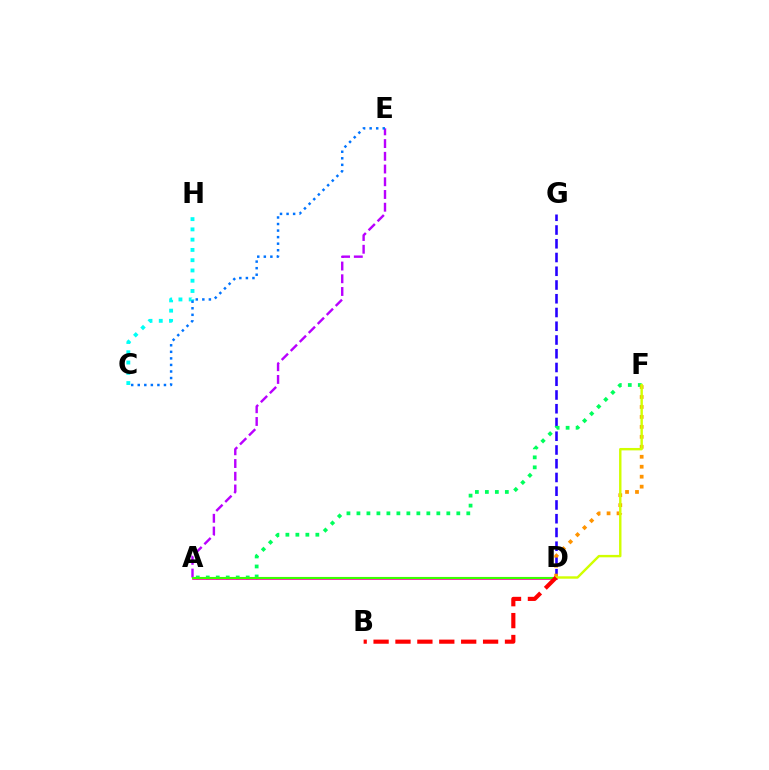{('D', 'G'): [{'color': '#2500ff', 'line_style': 'dashed', 'thickness': 1.87}], ('C', 'H'): [{'color': '#00fff6', 'line_style': 'dotted', 'thickness': 2.79}], ('A', 'F'): [{'color': '#00ff5c', 'line_style': 'dotted', 'thickness': 2.71}], ('A', 'E'): [{'color': '#b900ff', 'line_style': 'dashed', 'thickness': 1.73}], ('A', 'D'): [{'color': '#ff00ac', 'line_style': 'solid', 'thickness': 1.93}, {'color': '#3dff00', 'line_style': 'solid', 'thickness': 1.52}], ('D', 'F'): [{'color': '#ff9400', 'line_style': 'dotted', 'thickness': 2.71}, {'color': '#d1ff00', 'line_style': 'solid', 'thickness': 1.74}], ('C', 'E'): [{'color': '#0074ff', 'line_style': 'dotted', 'thickness': 1.78}], ('B', 'D'): [{'color': '#ff0000', 'line_style': 'dashed', 'thickness': 2.98}]}